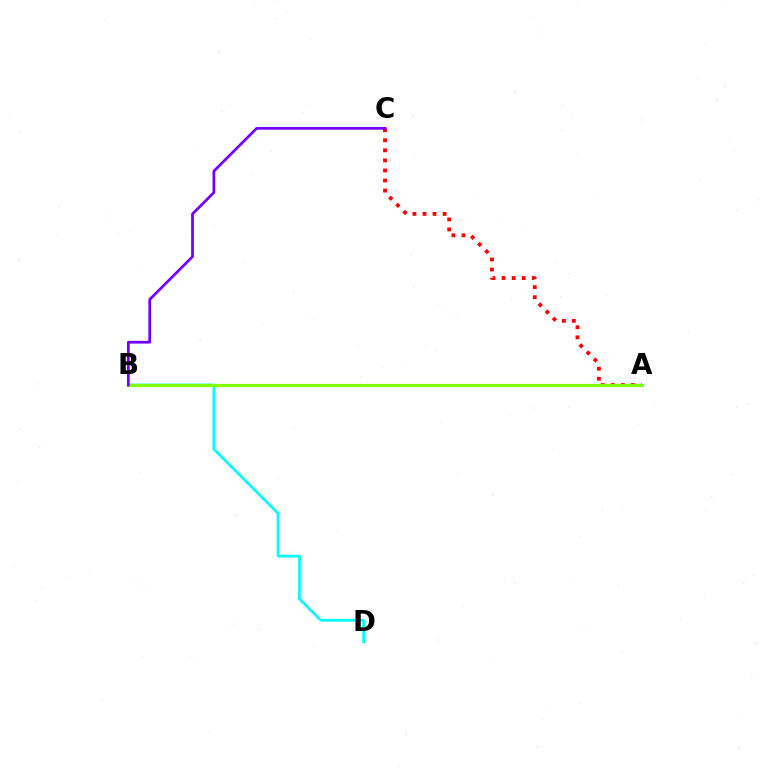{('B', 'D'): [{'color': '#00fff6', 'line_style': 'solid', 'thickness': 1.98}], ('A', 'C'): [{'color': '#ff0000', 'line_style': 'dotted', 'thickness': 2.73}], ('A', 'B'): [{'color': '#84ff00', 'line_style': 'solid', 'thickness': 2.31}], ('B', 'C'): [{'color': '#7200ff', 'line_style': 'solid', 'thickness': 1.97}]}